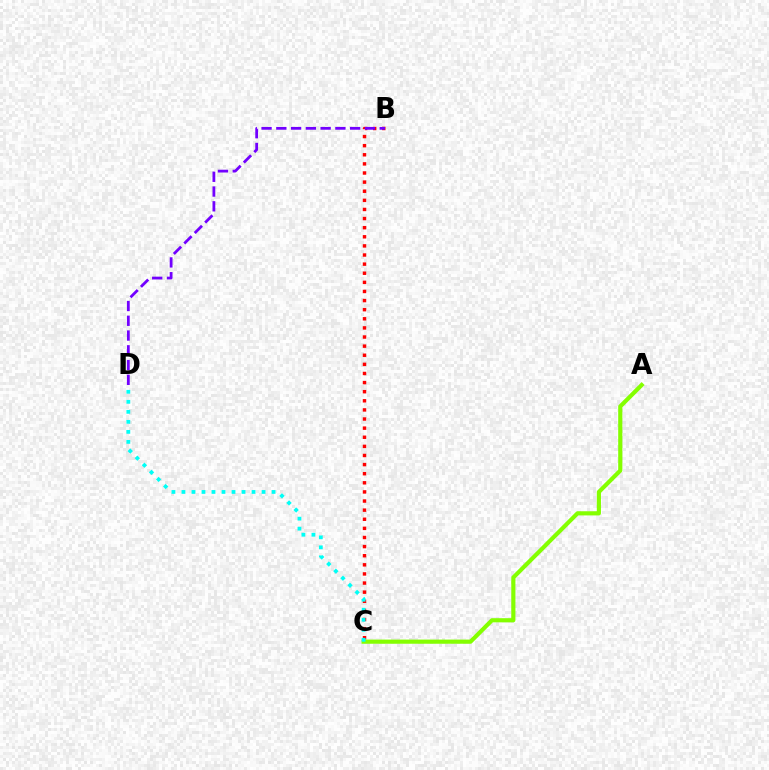{('B', 'C'): [{'color': '#ff0000', 'line_style': 'dotted', 'thickness': 2.48}], ('B', 'D'): [{'color': '#7200ff', 'line_style': 'dashed', 'thickness': 2.01}], ('A', 'C'): [{'color': '#84ff00', 'line_style': 'solid', 'thickness': 3.0}], ('C', 'D'): [{'color': '#00fff6', 'line_style': 'dotted', 'thickness': 2.72}]}